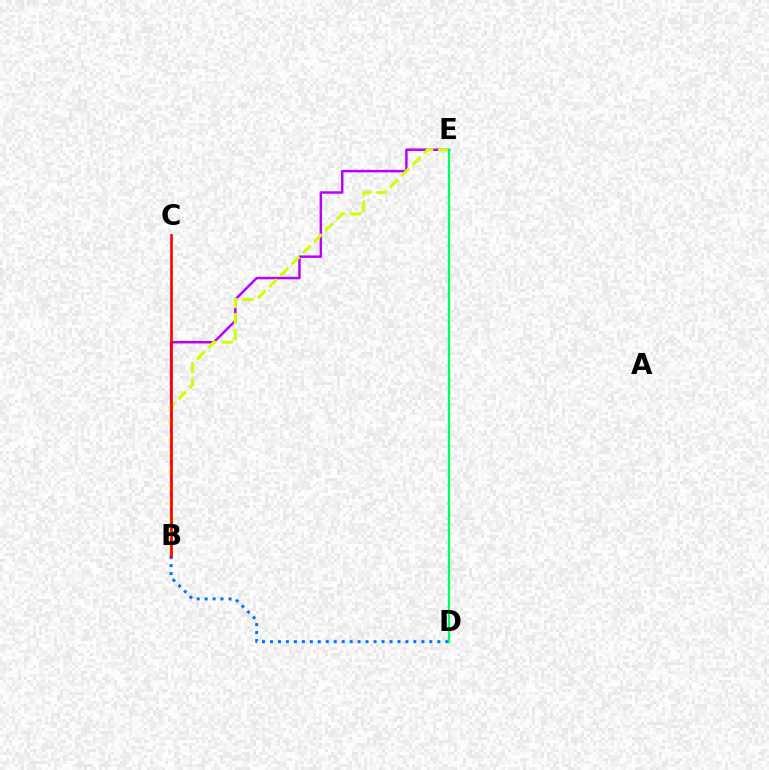{('B', 'E'): [{'color': '#b900ff', 'line_style': 'solid', 'thickness': 1.78}, {'color': '#d1ff00', 'line_style': 'dashed', 'thickness': 2.16}], ('B', 'D'): [{'color': '#0074ff', 'line_style': 'dotted', 'thickness': 2.16}], ('B', 'C'): [{'color': '#ff0000', 'line_style': 'solid', 'thickness': 1.9}], ('D', 'E'): [{'color': '#00ff5c', 'line_style': 'solid', 'thickness': 1.64}]}